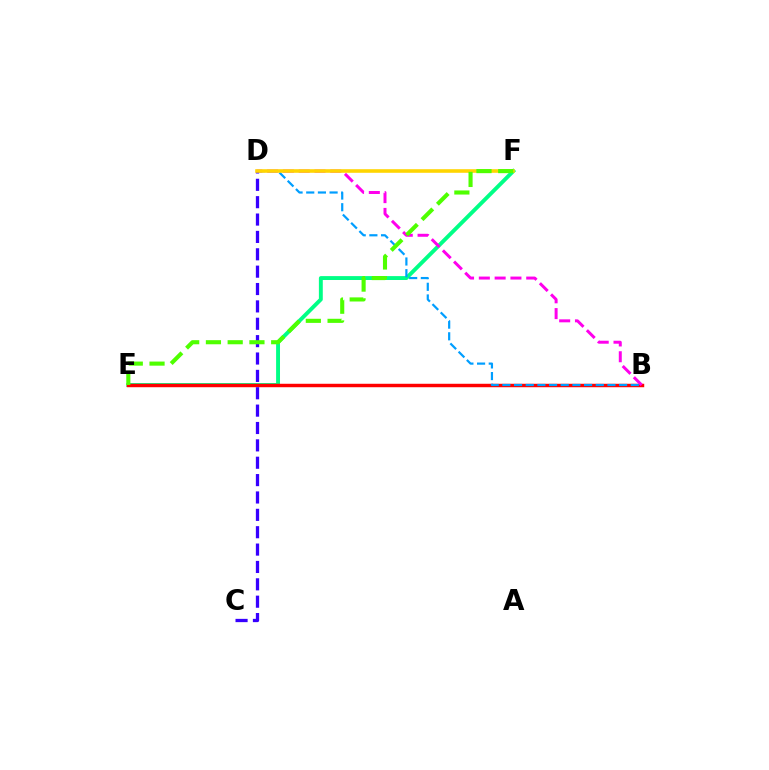{('E', 'F'): [{'color': '#00ff86', 'line_style': 'solid', 'thickness': 2.81}, {'color': '#4fff00', 'line_style': 'dashed', 'thickness': 2.96}], ('B', 'E'): [{'color': '#ff0000', 'line_style': 'solid', 'thickness': 2.49}], ('B', 'D'): [{'color': '#ff00ed', 'line_style': 'dashed', 'thickness': 2.15}, {'color': '#009eff', 'line_style': 'dashed', 'thickness': 1.59}], ('C', 'D'): [{'color': '#3700ff', 'line_style': 'dashed', 'thickness': 2.36}], ('D', 'F'): [{'color': '#ffd500', 'line_style': 'solid', 'thickness': 2.58}]}